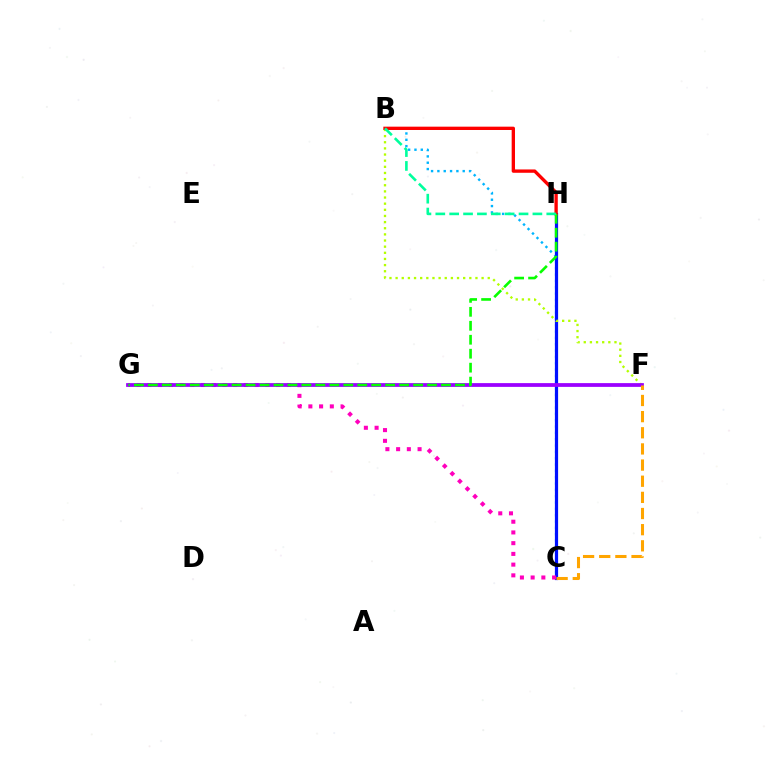{('B', 'C'): [{'color': '#00b5ff', 'line_style': 'dotted', 'thickness': 1.72}], ('C', 'H'): [{'color': '#0010ff', 'line_style': 'solid', 'thickness': 2.31}], ('B', 'F'): [{'color': '#b3ff00', 'line_style': 'dotted', 'thickness': 1.67}], ('C', 'G'): [{'color': '#ff00bd', 'line_style': 'dotted', 'thickness': 2.91}], ('F', 'G'): [{'color': '#9b00ff', 'line_style': 'solid', 'thickness': 2.71}], ('B', 'H'): [{'color': '#ff0000', 'line_style': 'solid', 'thickness': 2.4}, {'color': '#00ff9d', 'line_style': 'dashed', 'thickness': 1.88}], ('C', 'F'): [{'color': '#ffa500', 'line_style': 'dashed', 'thickness': 2.19}], ('G', 'H'): [{'color': '#08ff00', 'line_style': 'dashed', 'thickness': 1.9}]}